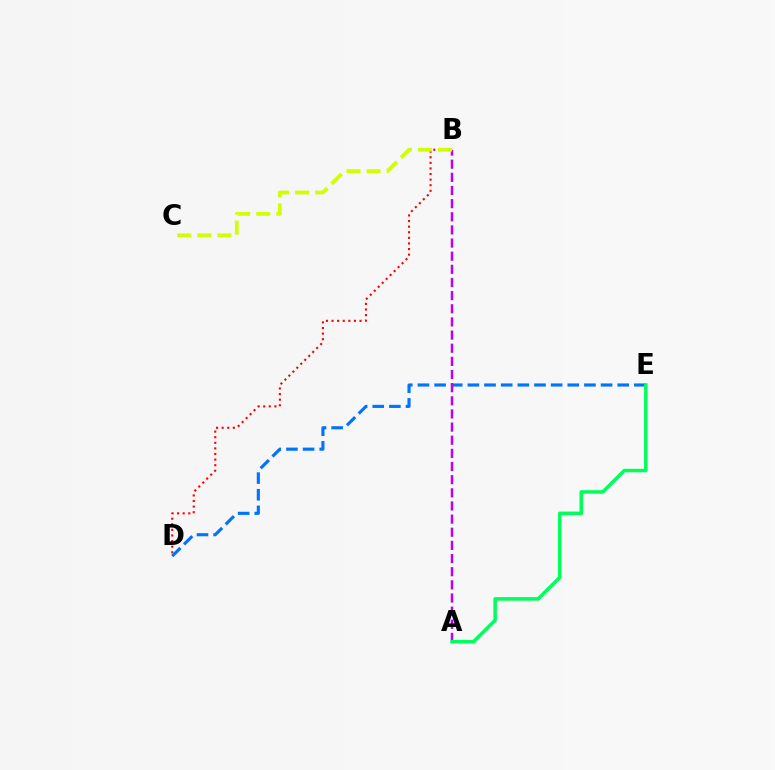{('B', 'D'): [{'color': '#ff0000', 'line_style': 'dotted', 'thickness': 1.52}], ('D', 'E'): [{'color': '#0074ff', 'line_style': 'dashed', 'thickness': 2.26}], ('A', 'B'): [{'color': '#b900ff', 'line_style': 'dashed', 'thickness': 1.79}], ('A', 'E'): [{'color': '#00ff5c', 'line_style': 'solid', 'thickness': 2.55}], ('B', 'C'): [{'color': '#d1ff00', 'line_style': 'dashed', 'thickness': 2.73}]}